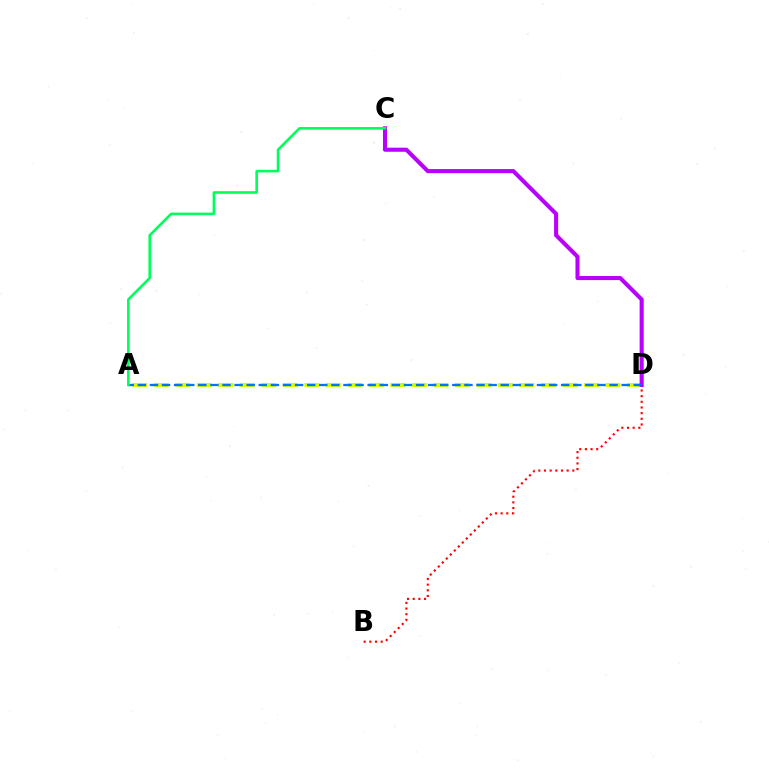{('A', 'D'): [{'color': '#d1ff00', 'line_style': 'dashed', 'thickness': 2.92}, {'color': '#0074ff', 'line_style': 'dashed', 'thickness': 1.64}], ('C', 'D'): [{'color': '#b900ff', 'line_style': 'solid', 'thickness': 2.93}], ('A', 'C'): [{'color': '#00ff5c', 'line_style': 'solid', 'thickness': 1.88}], ('B', 'D'): [{'color': '#ff0000', 'line_style': 'dotted', 'thickness': 1.54}]}